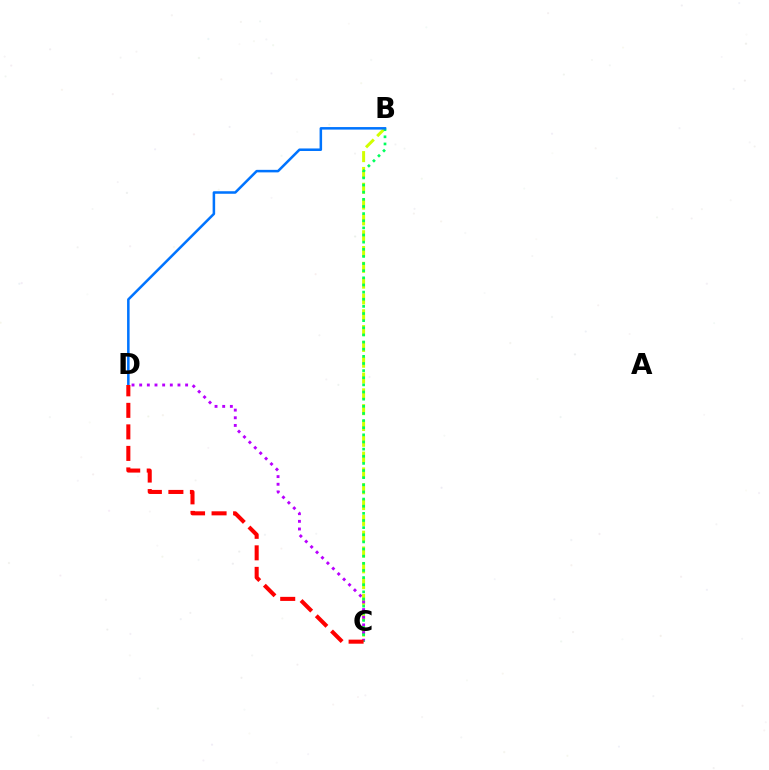{('B', 'C'): [{'color': '#d1ff00', 'line_style': 'dashed', 'thickness': 2.15}, {'color': '#00ff5c', 'line_style': 'dotted', 'thickness': 1.94}], ('C', 'D'): [{'color': '#b900ff', 'line_style': 'dotted', 'thickness': 2.08}, {'color': '#ff0000', 'line_style': 'dashed', 'thickness': 2.92}], ('B', 'D'): [{'color': '#0074ff', 'line_style': 'solid', 'thickness': 1.82}]}